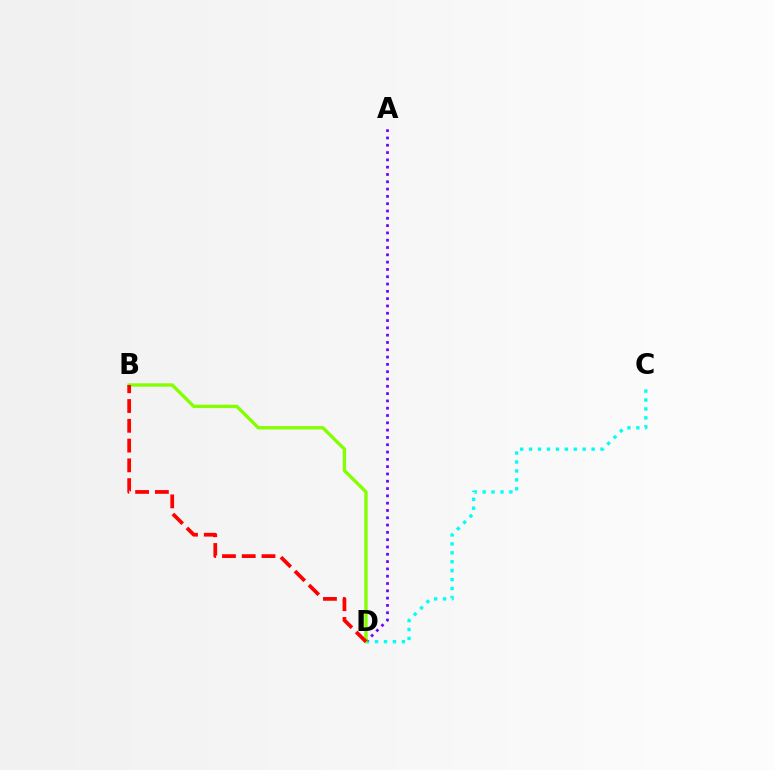{('C', 'D'): [{'color': '#00fff6', 'line_style': 'dotted', 'thickness': 2.43}], ('A', 'D'): [{'color': '#7200ff', 'line_style': 'dotted', 'thickness': 1.98}], ('B', 'D'): [{'color': '#84ff00', 'line_style': 'solid', 'thickness': 2.41}, {'color': '#ff0000', 'line_style': 'dashed', 'thickness': 2.69}]}